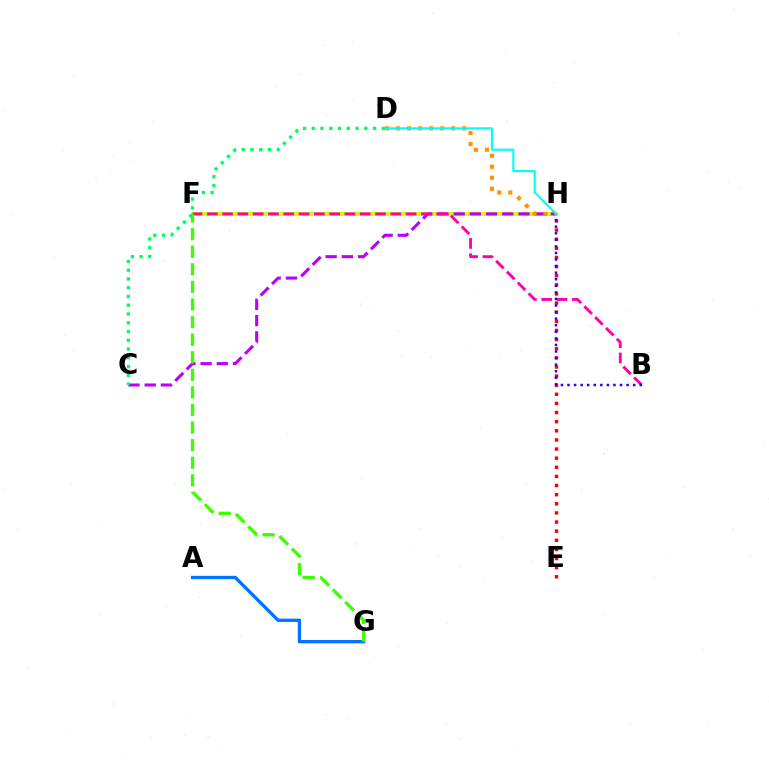{('F', 'H'): [{'color': '#d1ff00', 'line_style': 'solid', 'thickness': 2.84}], ('E', 'H'): [{'color': '#ff0000', 'line_style': 'dotted', 'thickness': 2.48}], ('C', 'H'): [{'color': '#b900ff', 'line_style': 'dashed', 'thickness': 2.2}], ('B', 'F'): [{'color': '#ff00ac', 'line_style': 'dashed', 'thickness': 2.08}], ('B', 'H'): [{'color': '#2500ff', 'line_style': 'dotted', 'thickness': 1.79}], ('D', 'H'): [{'color': '#ff9400', 'line_style': 'dotted', 'thickness': 2.99}, {'color': '#00fff6', 'line_style': 'solid', 'thickness': 1.52}], ('A', 'G'): [{'color': '#0074ff', 'line_style': 'solid', 'thickness': 2.39}], ('F', 'G'): [{'color': '#3dff00', 'line_style': 'dashed', 'thickness': 2.39}], ('C', 'D'): [{'color': '#00ff5c', 'line_style': 'dotted', 'thickness': 2.38}]}